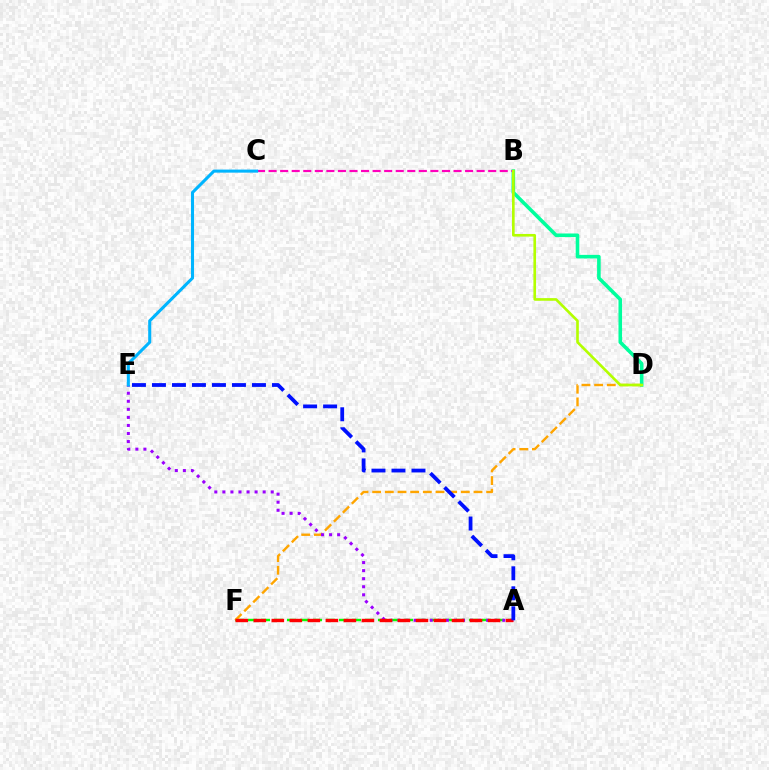{('A', 'F'): [{'color': '#08ff00', 'line_style': 'dashed', 'thickness': 1.77}, {'color': '#ff0000', 'line_style': 'dashed', 'thickness': 2.45}], ('B', 'D'): [{'color': '#00ff9d', 'line_style': 'solid', 'thickness': 2.58}, {'color': '#b3ff00', 'line_style': 'solid', 'thickness': 1.9}], ('B', 'C'): [{'color': '#ff00bd', 'line_style': 'dashed', 'thickness': 1.57}], ('D', 'F'): [{'color': '#ffa500', 'line_style': 'dashed', 'thickness': 1.72}], ('A', 'E'): [{'color': '#9b00ff', 'line_style': 'dotted', 'thickness': 2.19}, {'color': '#0010ff', 'line_style': 'dashed', 'thickness': 2.72}], ('C', 'E'): [{'color': '#00b5ff', 'line_style': 'solid', 'thickness': 2.21}]}